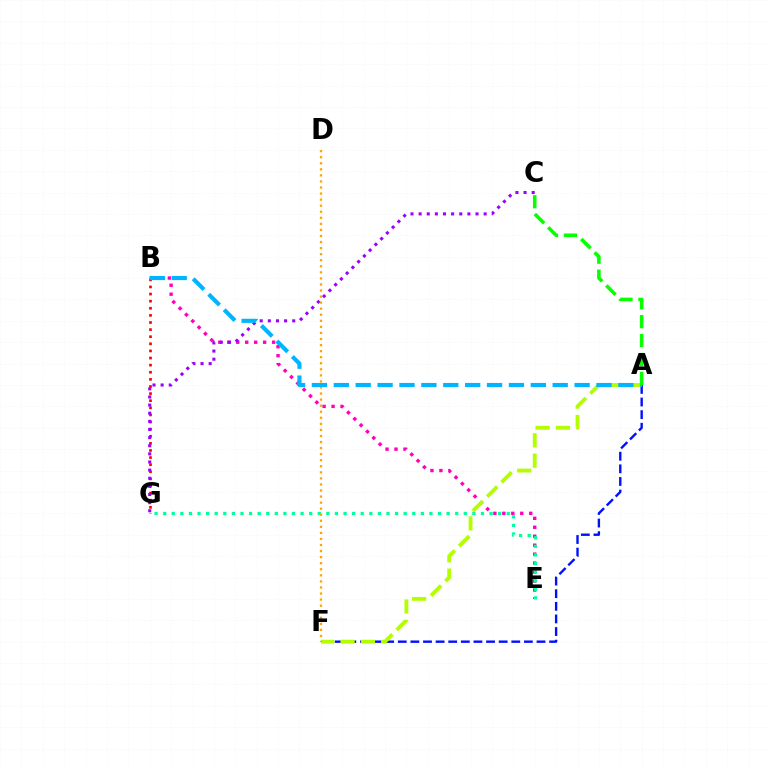{('B', 'E'): [{'color': '#ff00bd', 'line_style': 'dotted', 'thickness': 2.43}], ('A', 'F'): [{'color': '#0010ff', 'line_style': 'dashed', 'thickness': 1.71}, {'color': '#b3ff00', 'line_style': 'dashed', 'thickness': 2.77}], ('B', 'G'): [{'color': '#ff0000', 'line_style': 'dotted', 'thickness': 1.93}], ('C', 'G'): [{'color': '#9b00ff', 'line_style': 'dotted', 'thickness': 2.21}], ('E', 'G'): [{'color': '#00ff9d', 'line_style': 'dotted', 'thickness': 2.33}], ('D', 'F'): [{'color': '#ffa500', 'line_style': 'dotted', 'thickness': 1.65}], ('A', 'B'): [{'color': '#00b5ff', 'line_style': 'dashed', 'thickness': 2.97}], ('A', 'C'): [{'color': '#08ff00', 'line_style': 'dashed', 'thickness': 2.57}]}